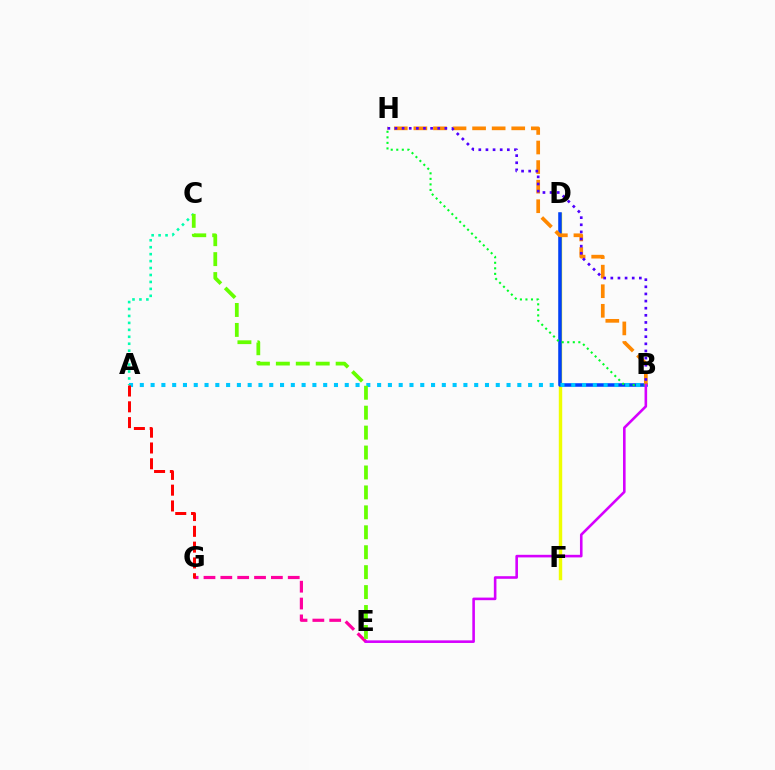{('D', 'F'): [{'color': '#eeff00', 'line_style': 'solid', 'thickness': 2.46}], ('E', 'G'): [{'color': '#ff00a0', 'line_style': 'dashed', 'thickness': 2.29}], ('B', 'D'): [{'color': '#003fff', 'line_style': 'solid', 'thickness': 2.55}], ('B', 'H'): [{'color': '#ff8800', 'line_style': 'dashed', 'thickness': 2.66}, {'color': '#4f00ff', 'line_style': 'dotted', 'thickness': 1.94}, {'color': '#00ff27', 'line_style': 'dotted', 'thickness': 1.51}], ('A', 'B'): [{'color': '#00c7ff', 'line_style': 'dotted', 'thickness': 2.93}], ('A', 'C'): [{'color': '#00ffaf', 'line_style': 'dotted', 'thickness': 1.89}], ('B', 'E'): [{'color': '#d600ff', 'line_style': 'solid', 'thickness': 1.87}], ('C', 'E'): [{'color': '#66ff00', 'line_style': 'dashed', 'thickness': 2.71}], ('A', 'G'): [{'color': '#ff0000', 'line_style': 'dashed', 'thickness': 2.15}]}